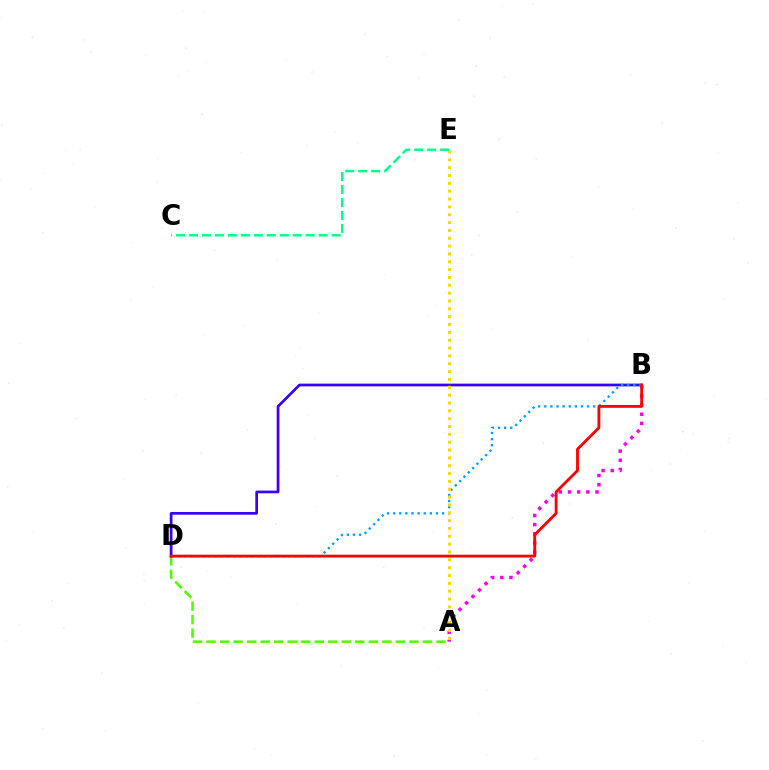{('A', 'D'): [{'color': '#4fff00', 'line_style': 'dashed', 'thickness': 1.84}], ('B', 'D'): [{'color': '#3700ff', 'line_style': 'solid', 'thickness': 1.95}, {'color': '#009eff', 'line_style': 'dotted', 'thickness': 1.66}, {'color': '#ff0000', 'line_style': 'solid', 'thickness': 2.04}], ('A', 'B'): [{'color': '#ff00ed', 'line_style': 'dotted', 'thickness': 2.49}], ('A', 'E'): [{'color': '#ffd500', 'line_style': 'dotted', 'thickness': 2.13}], ('C', 'E'): [{'color': '#00ff86', 'line_style': 'dashed', 'thickness': 1.76}]}